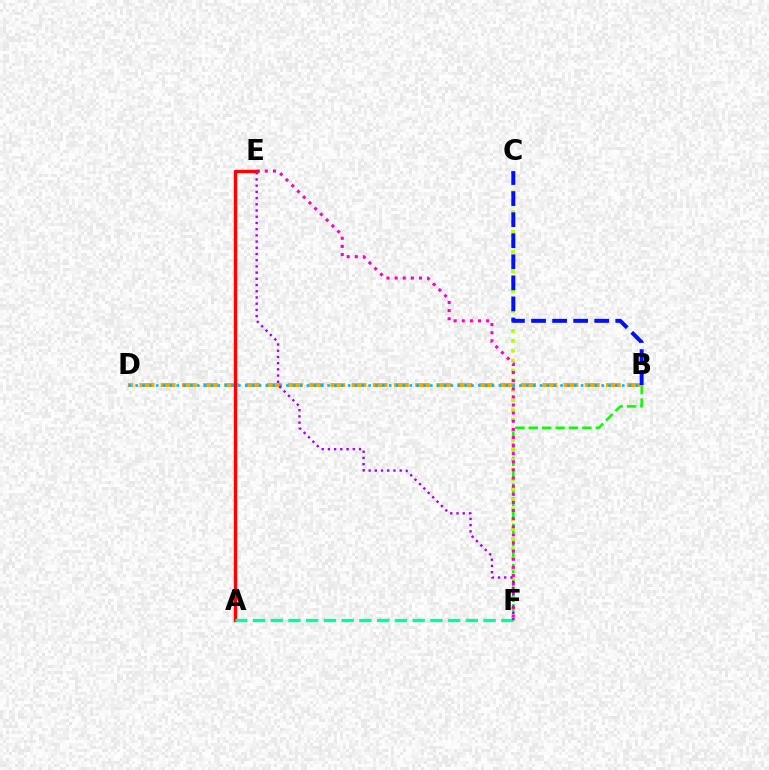{('B', 'F'): [{'color': '#08ff00', 'line_style': 'dashed', 'thickness': 1.82}], ('C', 'F'): [{'color': '#b3ff00', 'line_style': 'dotted', 'thickness': 2.69}], ('E', 'F'): [{'color': '#ff00bd', 'line_style': 'dotted', 'thickness': 2.2}, {'color': '#9b00ff', 'line_style': 'dotted', 'thickness': 1.69}], ('B', 'D'): [{'color': '#ffa500', 'line_style': 'dashed', 'thickness': 2.88}, {'color': '#00b5ff', 'line_style': 'dotted', 'thickness': 1.86}], ('A', 'E'): [{'color': '#ff0000', 'line_style': 'solid', 'thickness': 2.43}], ('A', 'F'): [{'color': '#00ff9d', 'line_style': 'dashed', 'thickness': 2.41}], ('B', 'C'): [{'color': '#0010ff', 'line_style': 'dashed', 'thickness': 2.86}]}